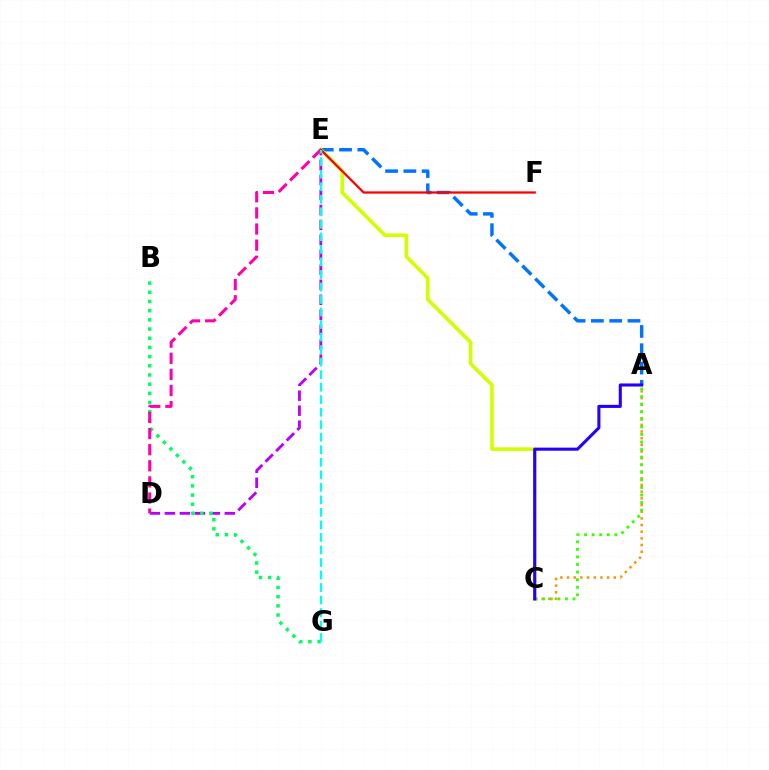{('D', 'E'): [{'color': '#b900ff', 'line_style': 'dashed', 'thickness': 2.03}, {'color': '#ff00ac', 'line_style': 'dashed', 'thickness': 2.19}], ('A', 'E'): [{'color': '#0074ff', 'line_style': 'dashed', 'thickness': 2.49}], ('B', 'G'): [{'color': '#00ff5c', 'line_style': 'dotted', 'thickness': 2.5}], ('C', 'E'): [{'color': '#d1ff00', 'line_style': 'solid', 'thickness': 2.6}], ('A', 'C'): [{'color': '#ff9400', 'line_style': 'dotted', 'thickness': 1.81}, {'color': '#3dff00', 'line_style': 'dotted', 'thickness': 2.06}, {'color': '#2500ff', 'line_style': 'solid', 'thickness': 2.22}], ('E', 'F'): [{'color': '#ff0000', 'line_style': 'solid', 'thickness': 1.63}], ('E', 'G'): [{'color': '#00fff6', 'line_style': 'dashed', 'thickness': 1.7}]}